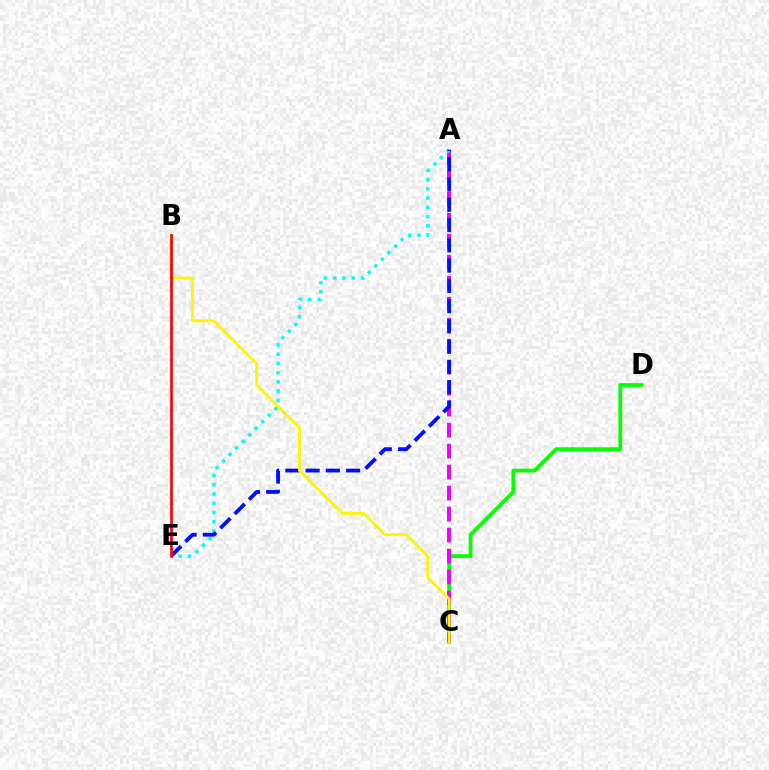{('C', 'D'): [{'color': '#08ff00', 'line_style': 'solid', 'thickness': 2.74}], ('A', 'C'): [{'color': '#ee00ff', 'line_style': 'dashed', 'thickness': 2.85}], ('A', 'E'): [{'color': '#00fff6', 'line_style': 'dotted', 'thickness': 2.51}, {'color': '#0010ff', 'line_style': 'dashed', 'thickness': 2.75}], ('B', 'C'): [{'color': '#fcf500', 'line_style': 'solid', 'thickness': 2.02}], ('B', 'E'): [{'color': '#ff0000', 'line_style': 'solid', 'thickness': 1.94}]}